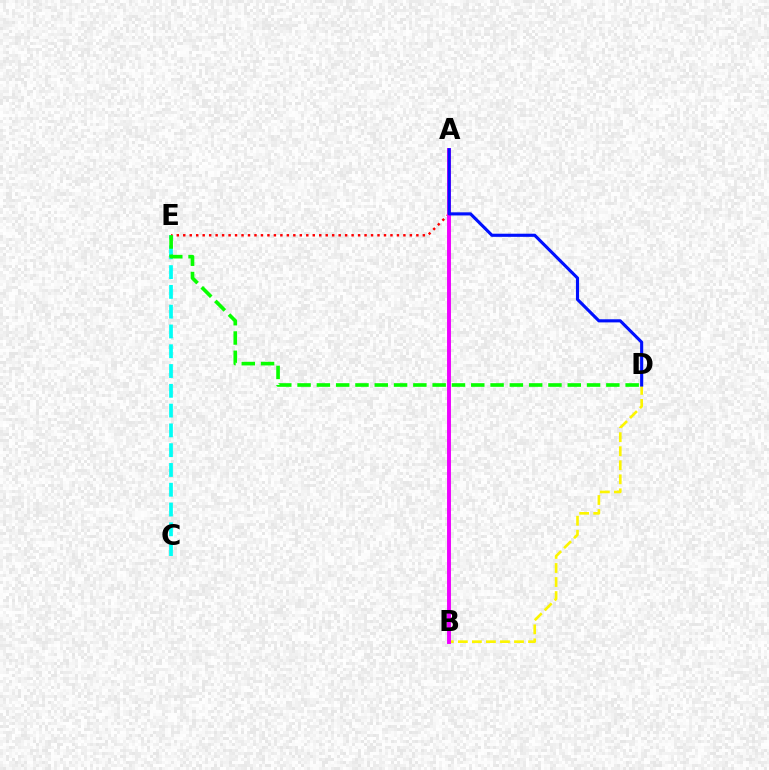{('C', 'E'): [{'color': '#00fff6', 'line_style': 'dashed', 'thickness': 2.69}], ('B', 'D'): [{'color': '#fcf500', 'line_style': 'dashed', 'thickness': 1.91}], ('A', 'E'): [{'color': '#ff0000', 'line_style': 'dotted', 'thickness': 1.76}], ('A', 'B'): [{'color': '#ee00ff', 'line_style': 'solid', 'thickness': 2.81}], ('A', 'D'): [{'color': '#0010ff', 'line_style': 'solid', 'thickness': 2.25}], ('D', 'E'): [{'color': '#08ff00', 'line_style': 'dashed', 'thickness': 2.62}]}